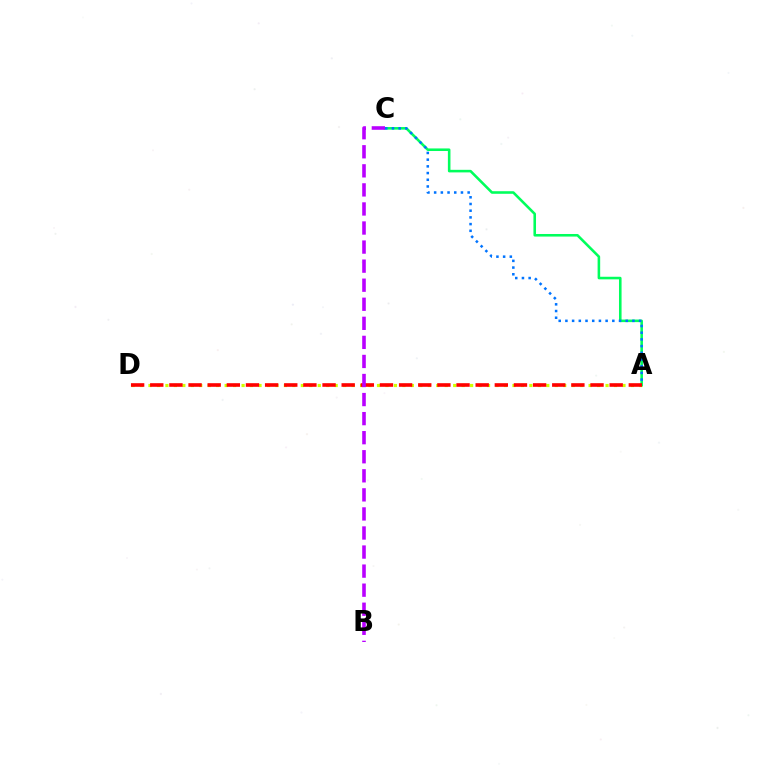{('A', 'D'): [{'color': '#d1ff00', 'line_style': 'dotted', 'thickness': 2.3}, {'color': '#ff0000', 'line_style': 'dashed', 'thickness': 2.6}], ('A', 'C'): [{'color': '#00ff5c', 'line_style': 'solid', 'thickness': 1.86}, {'color': '#0074ff', 'line_style': 'dotted', 'thickness': 1.82}], ('B', 'C'): [{'color': '#b900ff', 'line_style': 'dashed', 'thickness': 2.59}]}